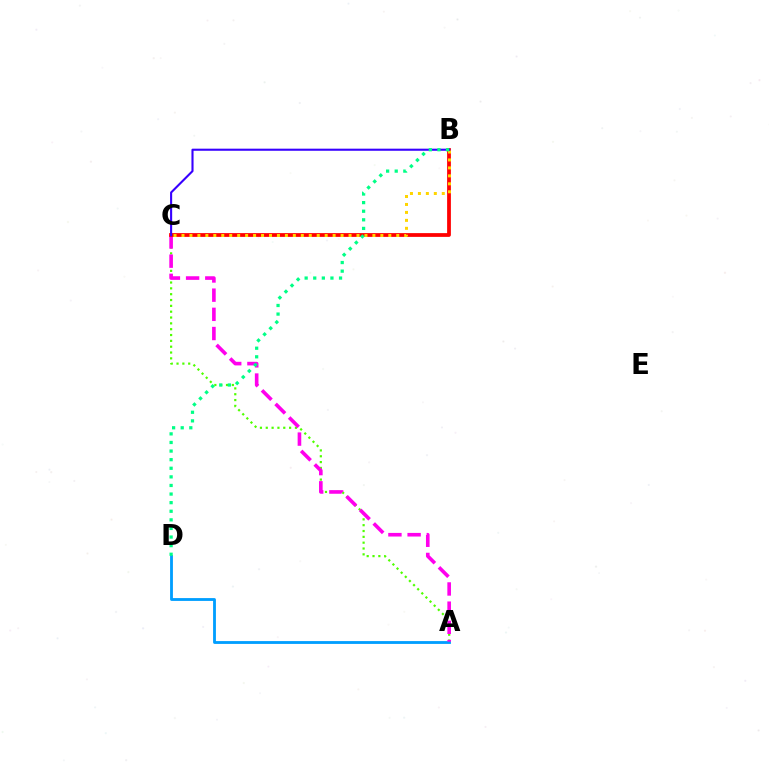{('A', 'C'): [{'color': '#4fff00', 'line_style': 'dotted', 'thickness': 1.59}, {'color': '#ff00ed', 'line_style': 'dashed', 'thickness': 2.61}], ('A', 'D'): [{'color': '#009eff', 'line_style': 'solid', 'thickness': 2.03}], ('B', 'C'): [{'color': '#ff0000', 'line_style': 'solid', 'thickness': 2.71}, {'color': '#ffd500', 'line_style': 'dotted', 'thickness': 2.16}, {'color': '#3700ff', 'line_style': 'solid', 'thickness': 1.51}], ('B', 'D'): [{'color': '#00ff86', 'line_style': 'dotted', 'thickness': 2.34}]}